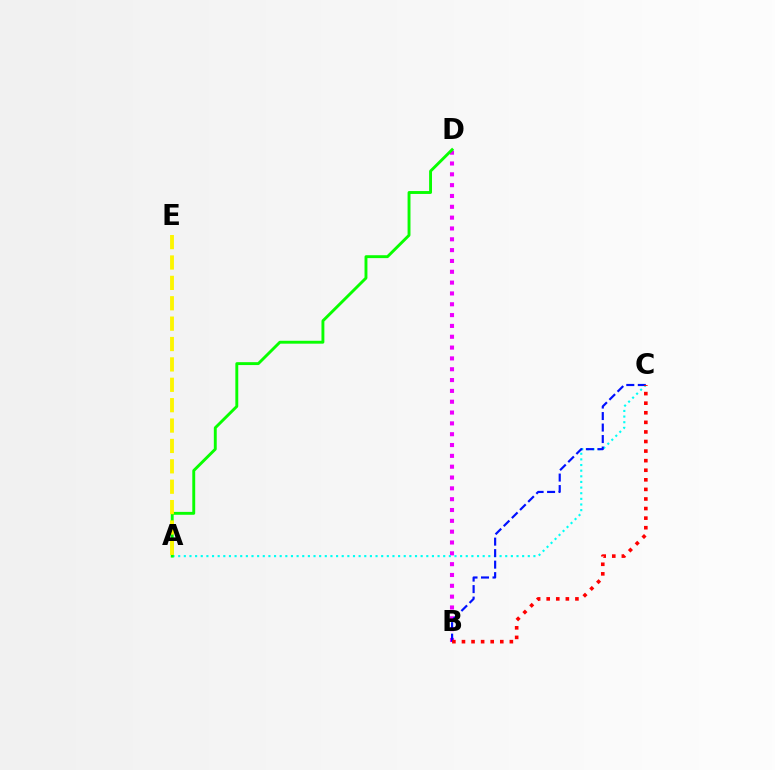{('B', 'D'): [{'color': '#ee00ff', 'line_style': 'dotted', 'thickness': 2.94}], ('A', 'C'): [{'color': '#00fff6', 'line_style': 'dotted', 'thickness': 1.53}], ('B', 'C'): [{'color': '#0010ff', 'line_style': 'dashed', 'thickness': 1.56}, {'color': '#ff0000', 'line_style': 'dotted', 'thickness': 2.6}], ('A', 'D'): [{'color': '#08ff00', 'line_style': 'solid', 'thickness': 2.09}], ('A', 'E'): [{'color': '#fcf500', 'line_style': 'dashed', 'thickness': 2.77}]}